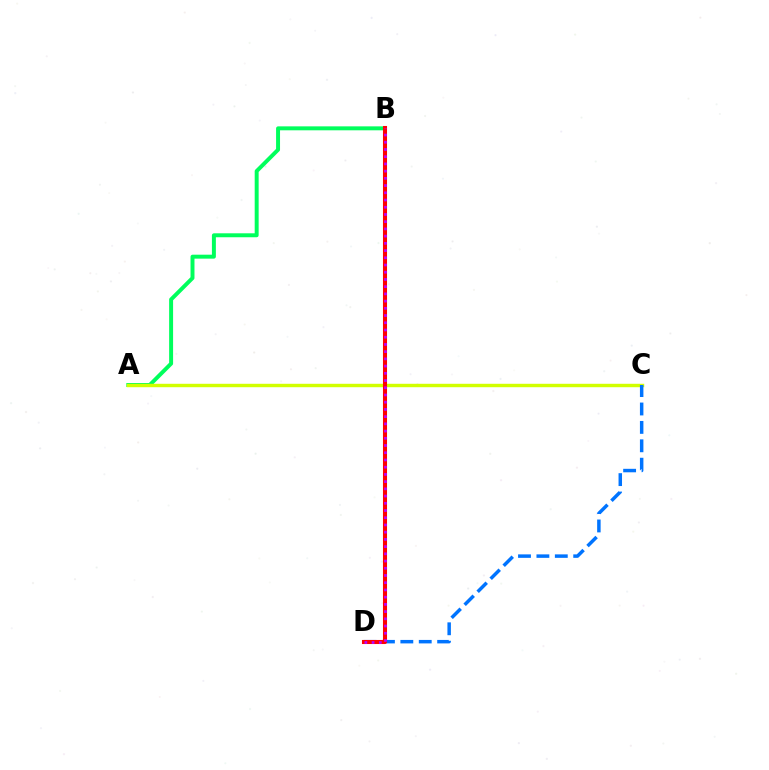{('A', 'B'): [{'color': '#00ff5c', 'line_style': 'solid', 'thickness': 2.85}], ('A', 'C'): [{'color': '#d1ff00', 'line_style': 'solid', 'thickness': 2.47}], ('C', 'D'): [{'color': '#0074ff', 'line_style': 'dashed', 'thickness': 2.5}], ('B', 'D'): [{'color': '#ff0000', 'line_style': 'solid', 'thickness': 2.93}, {'color': '#b900ff', 'line_style': 'dotted', 'thickness': 1.96}]}